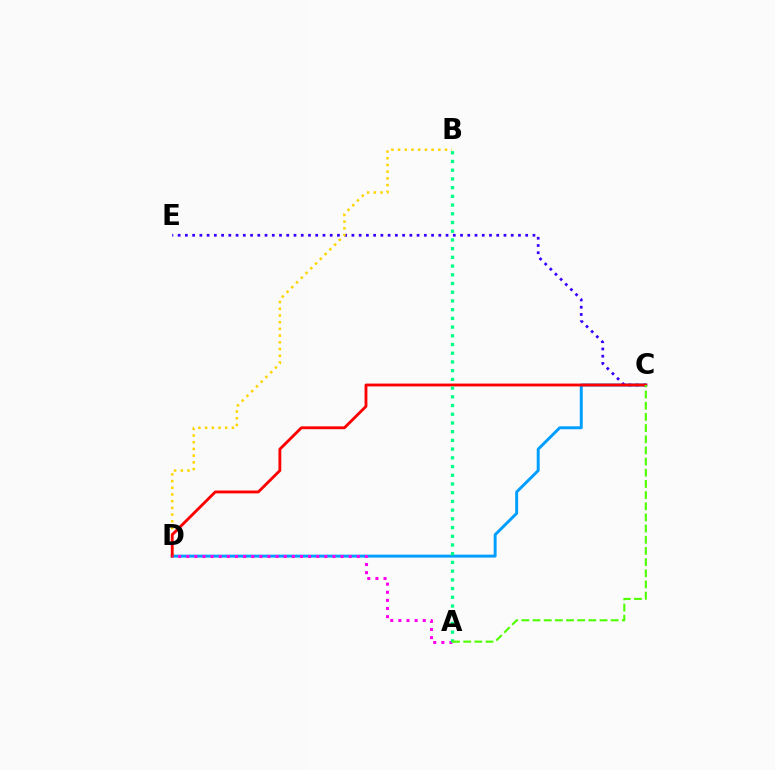{('C', 'D'): [{'color': '#009eff', 'line_style': 'solid', 'thickness': 2.12}, {'color': '#ff0000', 'line_style': 'solid', 'thickness': 2.05}], ('C', 'E'): [{'color': '#3700ff', 'line_style': 'dotted', 'thickness': 1.97}], ('B', 'D'): [{'color': '#ffd500', 'line_style': 'dotted', 'thickness': 1.82}], ('A', 'D'): [{'color': '#ff00ed', 'line_style': 'dotted', 'thickness': 2.21}], ('A', 'B'): [{'color': '#00ff86', 'line_style': 'dotted', 'thickness': 2.37}], ('A', 'C'): [{'color': '#4fff00', 'line_style': 'dashed', 'thickness': 1.52}]}